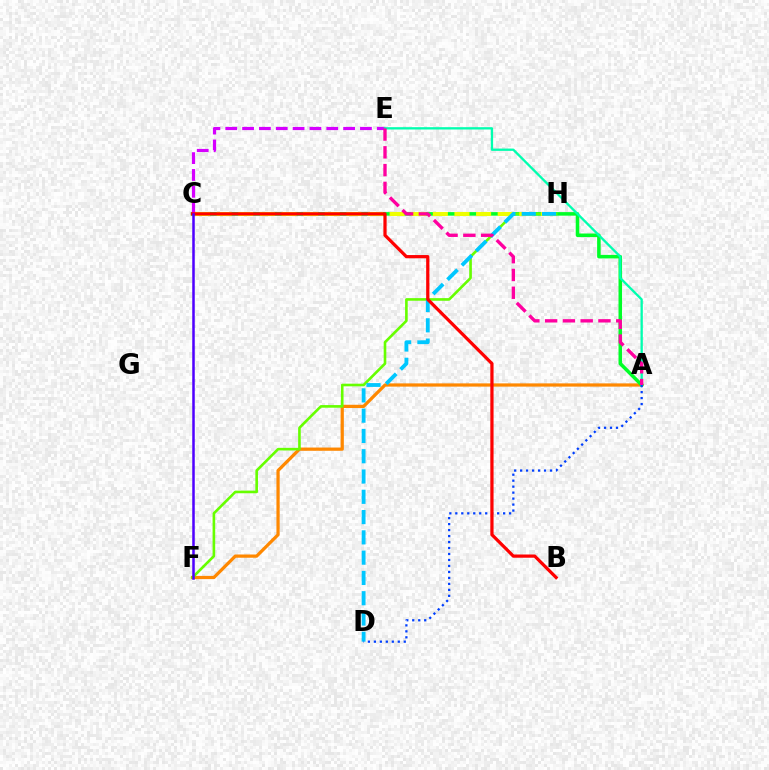{('A', 'F'): [{'color': '#ff8800', 'line_style': 'solid', 'thickness': 2.33}], ('A', 'C'): [{'color': '#00ff27', 'line_style': 'solid', 'thickness': 2.55}], ('F', 'H'): [{'color': '#66ff00', 'line_style': 'solid', 'thickness': 1.89}], ('C', 'H'): [{'color': '#eeff00', 'line_style': 'dashed', 'thickness': 2.94}], ('D', 'H'): [{'color': '#00c7ff', 'line_style': 'dashed', 'thickness': 2.76}], ('C', 'E'): [{'color': '#d600ff', 'line_style': 'dashed', 'thickness': 2.29}], ('A', 'E'): [{'color': '#00ffaf', 'line_style': 'solid', 'thickness': 1.66}, {'color': '#ff00a0', 'line_style': 'dashed', 'thickness': 2.42}], ('A', 'D'): [{'color': '#003fff', 'line_style': 'dotted', 'thickness': 1.62}], ('B', 'C'): [{'color': '#ff0000', 'line_style': 'solid', 'thickness': 2.33}], ('C', 'F'): [{'color': '#4f00ff', 'line_style': 'solid', 'thickness': 1.81}]}